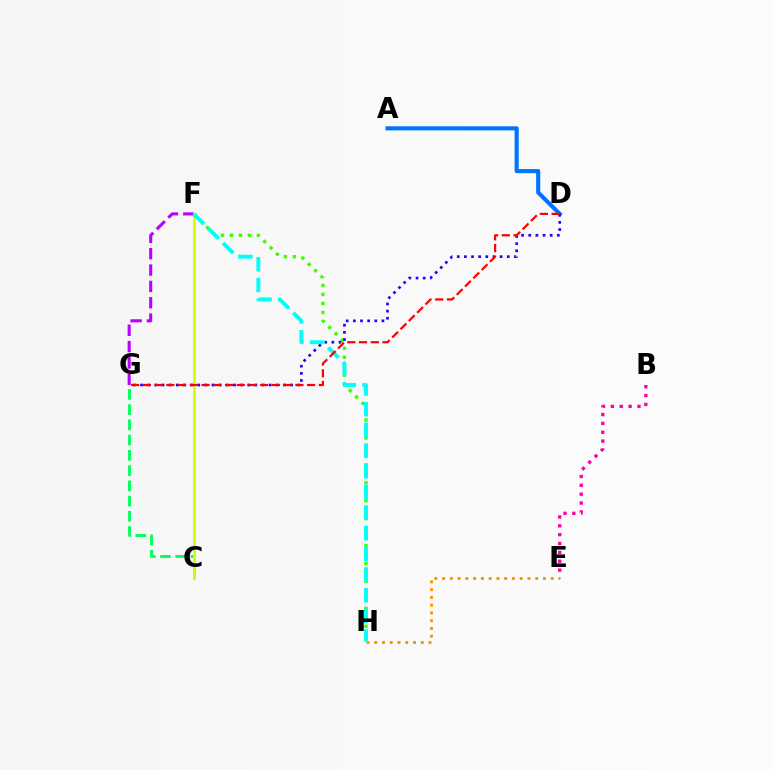{('F', 'G'): [{'color': '#b900ff', 'line_style': 'dashed', 'thickness': 2.22}], ('B', 'E'): [{'color': '#ff00ac', 'line_style': 'dotted', 'thickness': 2.41}], ('F', 'H'): [{'color': '#3dff00', 'line_style': 'dotted', 'thickness': 2.44}, {'color': '#00fff6', 'line_style': 'dashed', 'thickness': 2.81}], ('E', 'H'): [{'color': '#ff9400', 'line_style': 'dotted', 'thickness': 2.11}], ('C', 'G'): [{'color': '#00ff5c', 'line_style': 'dashed', 'thickness': 2.07}], ('C', 'F'): [{'color': '#d1ff00', 'line_style': 'solid', 'thickness': 1.99}], ('A', 'D'): [{'color': '#0074ff', 'line_style': 'solid', 'thickness': 2.95}], ('D', 'G'): [{'color': '#2500ff', 'line_style': 'dotted', 'thickness': 1.94}, {'color': '#ff0000', 'line_style': 'dashed', 'thickness': 1.59}]}